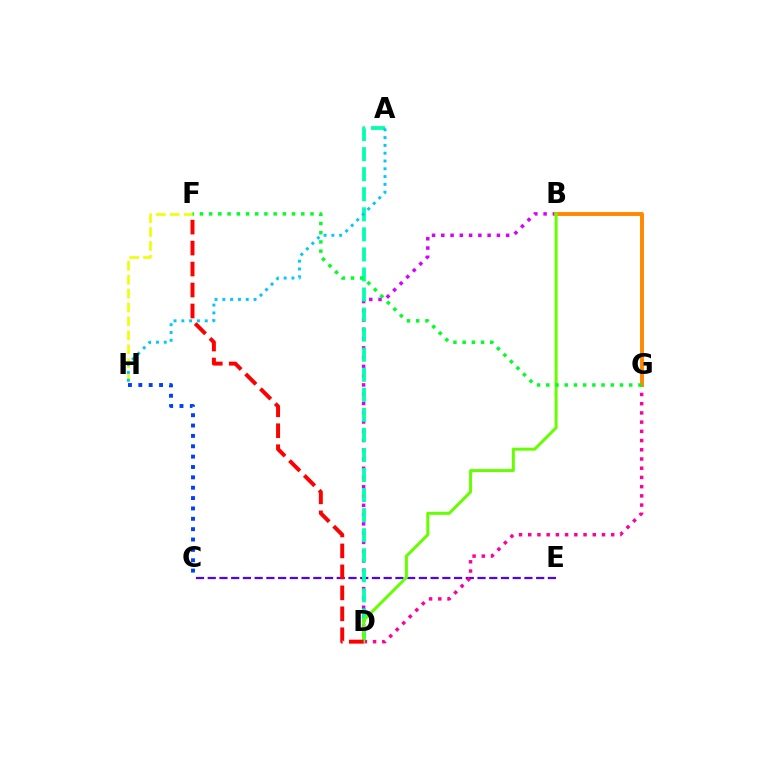{('B', 'D'): [{'color': '#d600ff', 'line_style': 'dotted', 'thickness': 2.52}, {'color': '#66ff00', 'line_style': 'solid', 'thickness': 2.16}], ('C', 'E'): [{'color': '#4f00ff', 'line_style': 'dashed', 'thickness': 1.59}], ('F', 'H'): [{'color': '#eeff00', 'line_style': 'dashed', 'thickness': 1.89}], ('A', 'D'): [{'color': '#00ffaf', 'line_style': 'dashed', 'thickness': 2.72}], ('D', 'G'): [{'color': '#ff00a0', 'line_style': 'dotted', 'thickness': 2.5}], ('B', 'G'): [{'color': '#ff8800', 'line_style': 'solid', 'thickness': 2.8}], ('C', 'H'): [{'color': '#003fff', 'line_style': 'dotted', 'thickness': 2.81}], ('D', 'F'): [{'color': '#ff0000', 'line_style': 'dashed', 'thickness': 2.85}], ('A', 'H'): [{'color': '#00c7ff', 'line_style': 'dotted', 'thickness': 2.12}], ('F', 'G'): [{'color': '#00ff27', 'line_style': 'dotted', 'thickness': 2.5}]}